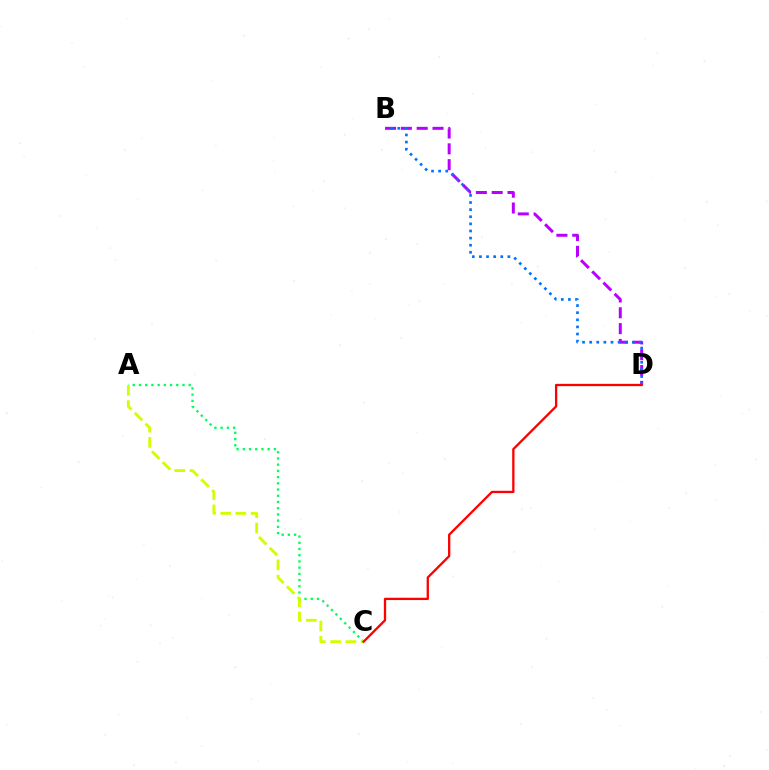{('B', 'D'): [{'color': '#b900ff', 'line_style': 'dashed', 'thickness': 2.15}, {'color': '#0074ff', 'line_style': 'dotted', 'thickness': 1.93}], ('A', 'C'): [{'color': '#00ff5c', 'line_style': 'dotted', 'thickness': 1.69}, {'color': '#d1ff00', 'line_style': 'dashed', 'thickness': 2.07}], ('C', 'D'): [{'color': '#ff0000', 'line_style': 'solid', 'thickness': 1.66}]}